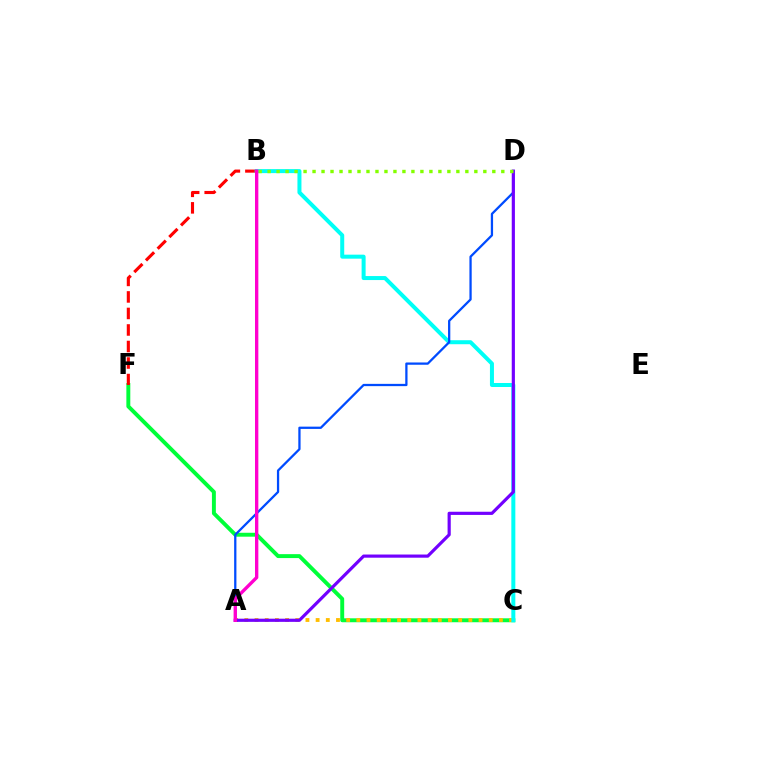{('C', 'F'): [{'color': '#00ff39', 'line_style': 'solid', 'thickness': 2.83}], ('A', 'C'): [{'color': '#ffbd00', 'line_style': 'dotted', 'thickness': 2.77}], ('B', 'F'): [{'color': '#ff0000', 'line_style': 'dashed', 'thickness': 2.24}], ('B', 'C'): [{'color': '#00fff6', 'line_style': 'solid', 'thickness': 2.88}], ('A', 'D'): [{'color': '#004bff', 'line_style': 'solid', 'thickness': 1.63}, {'color': '#7200ff', 'line_style': 'solid', 'thickness': 2.28}], ('B', 'D'): [{'color': '#84ff00', 'line_style': 'dotted', 'thickness': 2.44}], ('A', 'B'): [{'color': '#ff00cf', 'line_style': 'solid', 'thickness': 2.41}]}